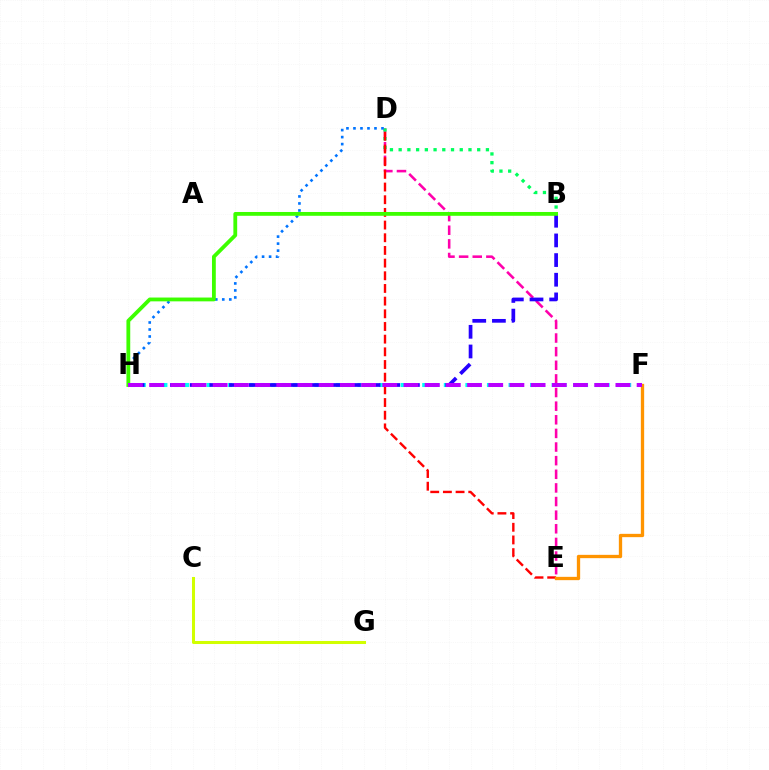{('C', 'G'): [{'color': '#d1ff00', 'line_style': 'solid', 'thickness': 2.19}], ('D', 'E'): [{'color': '#ff00ac', 'line_style': 'dashed', 'thickness': 1.85}, {'color': '#ff0000', 'line_style': 'dashed', 'thickness': 1.72}], ('B', 'D'): [{'color': '#00ff5c', 'line_style': 'dotted', 'thickness': 2.37}], ('F', 'H'): [{'color': '#00fff6', 'line_style': 'dotted', 'thickness': 2.93}, {'color': '#b900ff', 'line_style': 'dashed', 'thickness': 2.88}], ('B', 'H'): [{'color': '#2500ff', 'line_style': 'dashed', 'thickness': 2.67}, {'color': '#3dff00', 'line_style': 'solid', 'thickness': 2.74}], ('E', 'F'): [{'color': '#ff9400', 'line_style': 'solid', 'thickness': 2.39}], ('D', 'H'): [{'color': '#0074ff', 'line_style': 'dotted', 'thickness': 1.9}]}